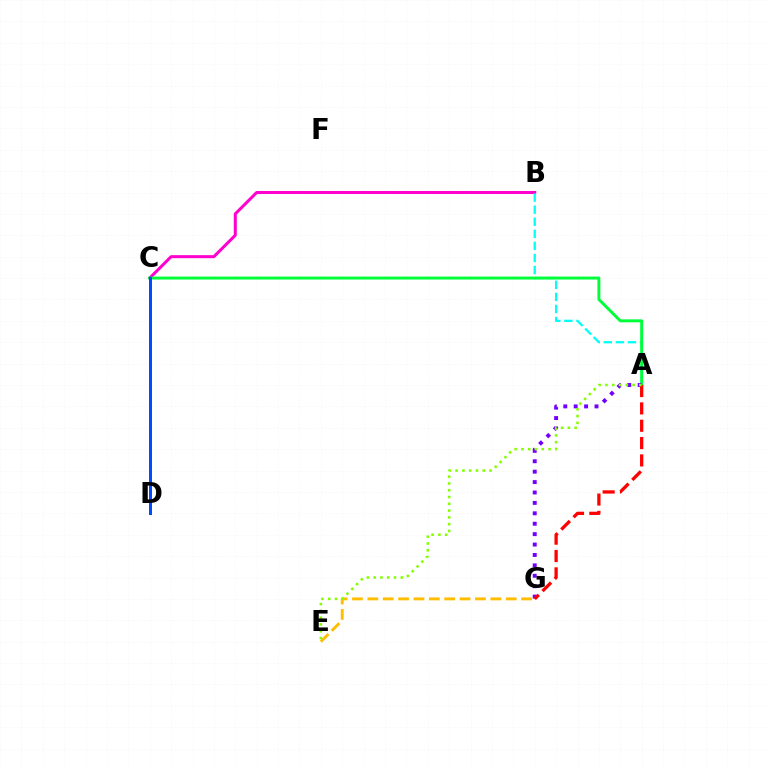{('B', 'C'): [{'color': '#ff00cf', 'line_style': 'solid', 'thickness': 2.18}], ('A', 'B'): [{'color': '#00fff6', 'line_style': 'dashed', 'thickness': 1.64}], ('A', 'C'): [{'color': '#00ff39', 'line_style': 'solid', 'thickness': 2.13}], ('E', 'G'): [{'color': '#ffbd00', 'line_style': 'dashed', 'thickness': 2.09}], ('A', 'G'): [{'color': '#7200ff', 'line_style': 'dotted', 'thickness': 2.83}, {'color': '#ff0000', 'line_style': 'dashed', 'thickness': 2.36}], ('C', 'D'): [{'color': '#004bff', 'line_style': 'solid', 'thickness': 2.15}], ('A', 'E'): [{'color': '#84ff00', 'line_style': 'dotted', 'thickness': 1.84}]}